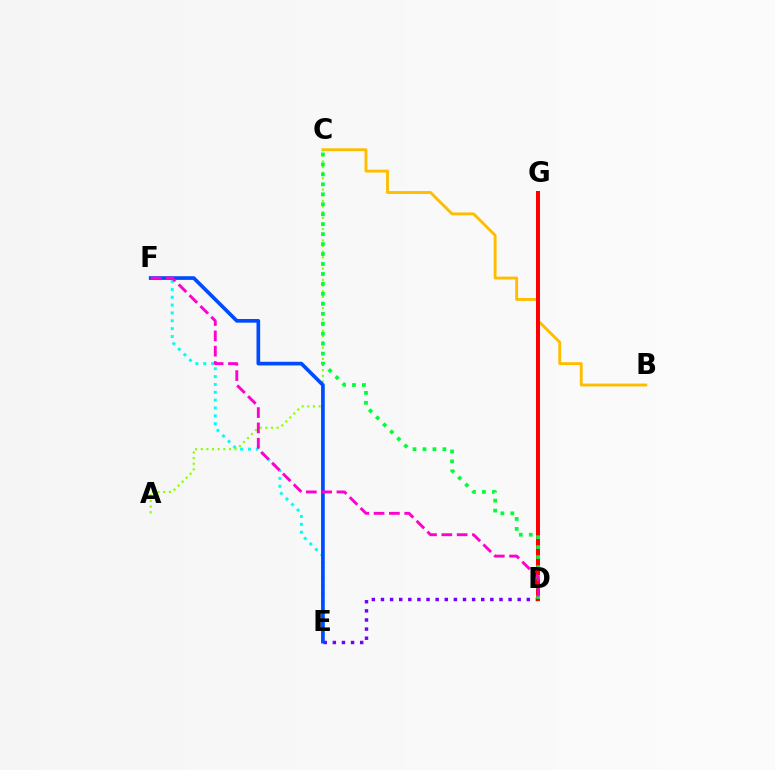{('E', 'F'): [{'color': '#00fff6', 'line_style': 'dotted', 'thickness': 2.13}, {'color': '#004bff', 'line_style': 'solid', 'thickness': 2.64}], ('B', 'C'): [{'color': '#ffbd00', 'line_style': 'solid', 'thickness': 2.07}], ('D', 'E'): [{'color': '#7200ff', 'line_style': 'dotted', 'thickness': 2.48}], ('A', 'C'): [{'color': '#84ff00', 'line_style': 'dotted', 'thickness': 1.53}], ('D', 'G'): [{'color': '#ff0000', 'line_style': 'solid', 'thickness': 2.88}], ('C', 'D'): [{'color': '#00ff39', 'line_style': 'dotted', 'thickness': 2.71}], ('D', 'F'): [{'color': '#ff00cf', 'line_style': 'dashed', 'thickness': 2.08}]}